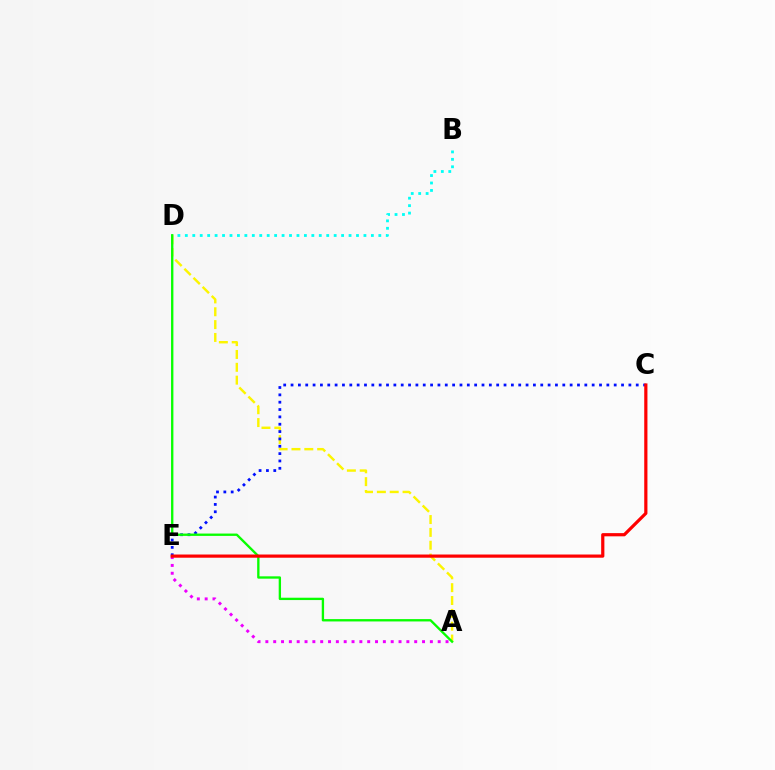{('B', 'D'): [{'color': '#00fff6', 'line_style': 'dotted', 'thickness': 2.02}], ('A', 'D'): [{'color': '#fcf500', 'line_style': 'dashed', 'thickness': 1.74}, {'color': '#08ff00', 'line_style': 'solid', 'thickness': 1.69}], ('A', 'E'): [{'color': '#ee00ff', 'line_style': 'dotted', 'thickness': 2.13}], ('C', 'E'): [{'color': '#0010ff', 'line_style': 'dotted', 'thickness': 2.0}, {'color': '#ff0000', 'line_style': 'solid', 'thickness': 2.3}]}